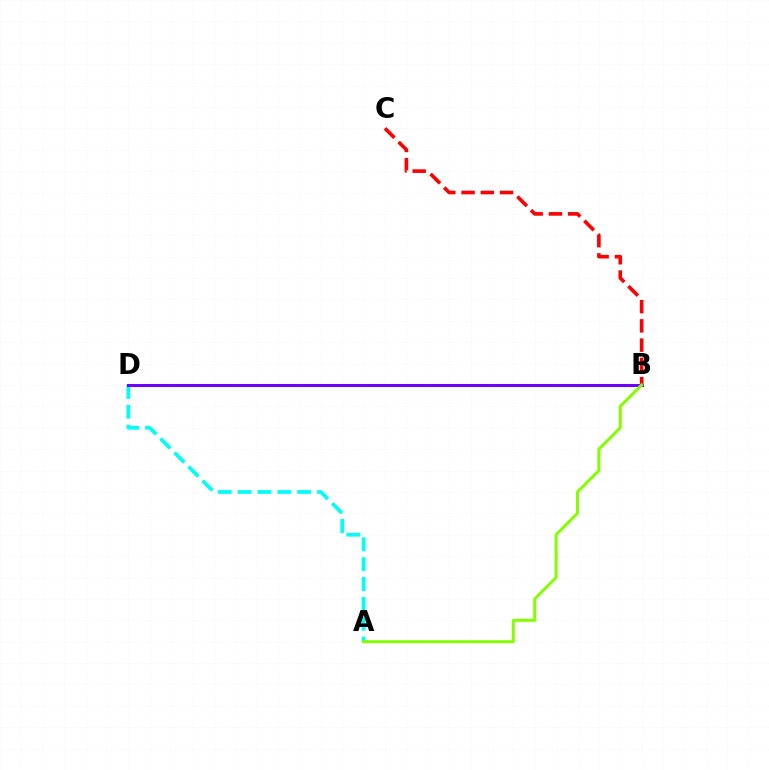{('A', 'D'): [{'color': '#00fff6', 'line_style': 'dashed', 'thickness': 2.7}], ('B', 'C'): [{'color': '#ff0000', 'line_style': 'dashed', 'thickness': 2.61}], ('B', 'D'): [{'color': '#7200ff', 'line_style': 'solid', 'thickness': 2.17}], ('A', 'B'): [{'color': '#84ff00', 'line_style': 'solid', 'thickness': 2.16}]}